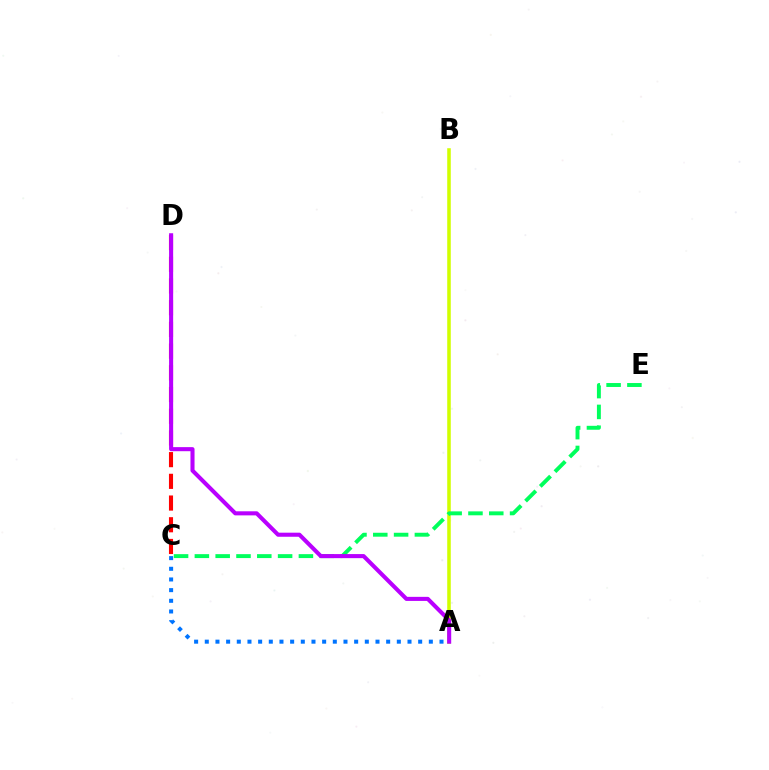{('A', 'B'): [{'color': '#d1ff00', 'line_style': 'solid', 'thickness': 2.56}], ('A', 'C'): [{'color': '#0074ff', 'line_style': 'dotted', 'thickness': 2.9}], ('C', 'D'): [{'color': '#ff0000', 'line_style': 'dashed', 'thickness': 2.95}], ('C', 'E'): [{'color': '#00ff5c', 'line_style': 'dashed', 'thickness': 2.83}], ('A', 'D'): [{'color': '#b900ff', 'line_style': 'solid', 'thickness': 2.93}]}